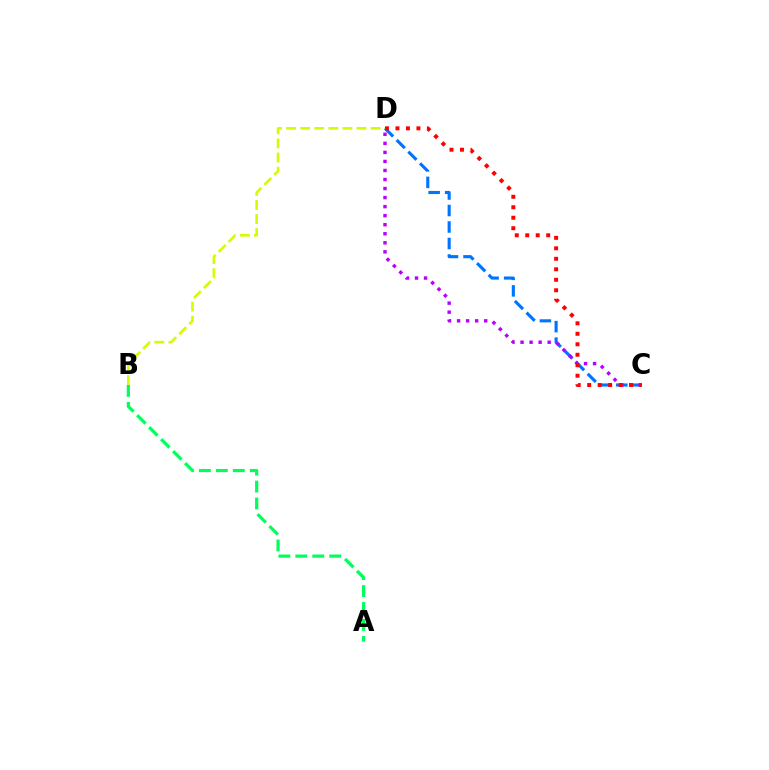{('A', 'B'): [{'color': '#00ff5c', 'line_style': 'dashed', 'thickness': 2.3}], ('C', 'D'): [{'color': '#0074ff', 'line_style': 'dashed', 'thickness': 2.24}, {'color': '#b900ff', 'line_style': 'dotted', 'thickness': 2.46}, {'color': '#ff0000', 'line_style': 'dotted', 'thickness': 2.85}], ('B', 'D'): [{'color': '#d1ff00', 'line_style': 'dashed', 'thickness': 1.91}]}